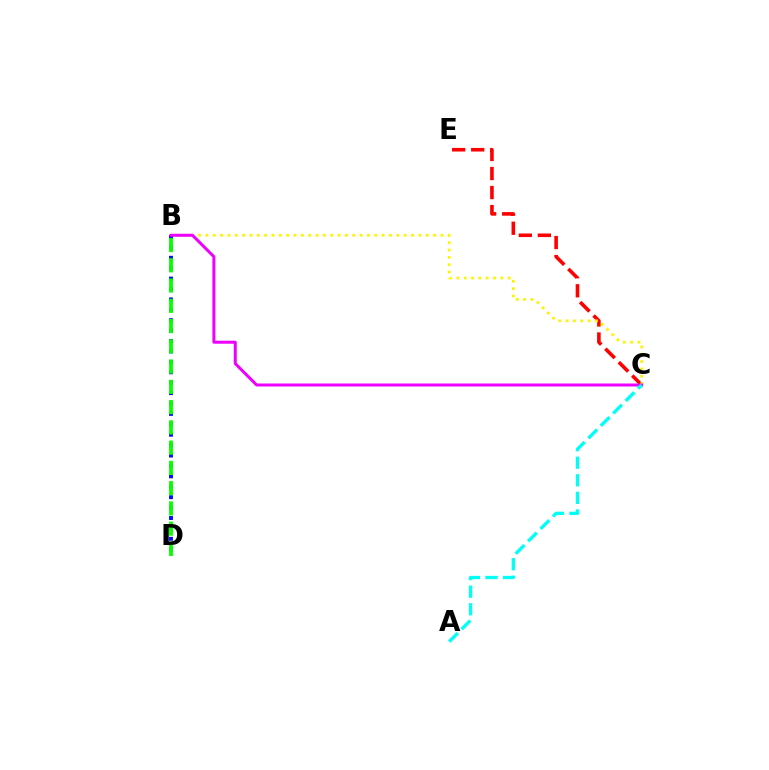{('C', 'E'): [{'color': '#ff0000', 'line_style': 'dashed', 'thickness': 2.58}], ('B', 'D'): [{'color': '#0010ff', 'line_style': 'dotted', 'thickness': 2.83}, {'color': '#08ff00', 'line_style': 'dashed', 'thickness': 2.75}], ('B', 'C'): [{'color': '#fcf500', 'line_style': 'dotted', 'thickness': 1.99}, {'color': '#ee00ff', 'line_style': 'solid', 'thickness': 2.16}], ('A', 'C'): [{'color': '#00fff6', 'line_style': 'dashed', 'thickness': 2.39}]}